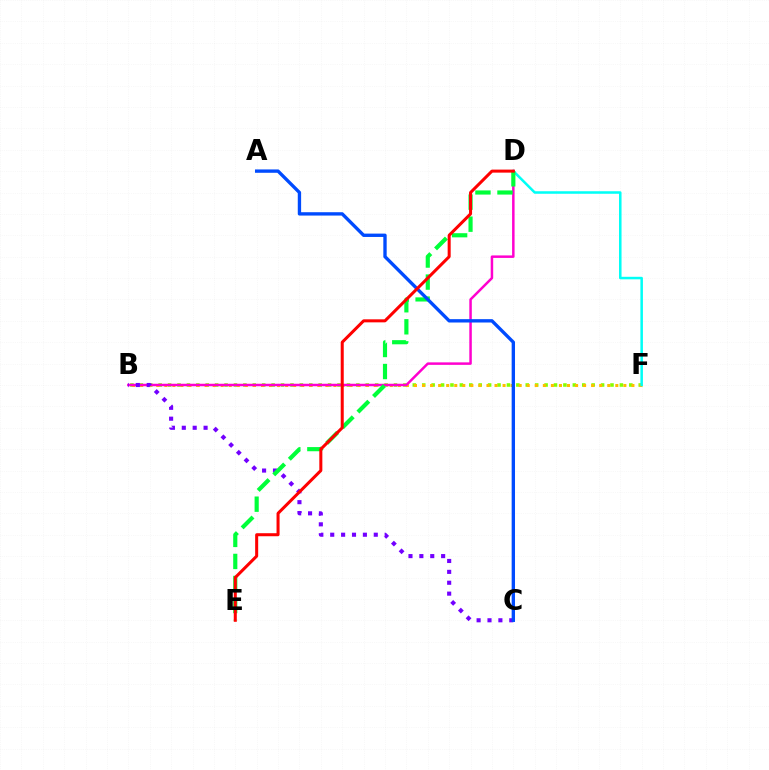{('B', 'F'): [{'color': '#84ff00', 'line_style': 'dotted', 'thickness': 2.56}, {'color': '#ffbd00', 'line_style': 'dotted', 'thickness': 2.19}], ('D', 'F'): [{'color': '#00fff6', 'line_style': 'solid', 'thickness': 1.81}], ('B', 'D'): [{'color': '#ff00cf', 'line_style': 'solid', 'thickness': 1.8}], ('B', 'C'): [{'color': '#7200ff', 'line_style': 'dotted', 'thickness': 2.96}], ('D', 'E'): [{'color': '#00ff39', 'line_style': 'dashed', 'thickness': 2.99}, {'color': '#ff0000', 'line_style': 'solid', 'thickness': 2.18}], ('A', 'C'): [{'color': '#004bff', 'line_style': 'solid', 'thickness': 2.41}]}